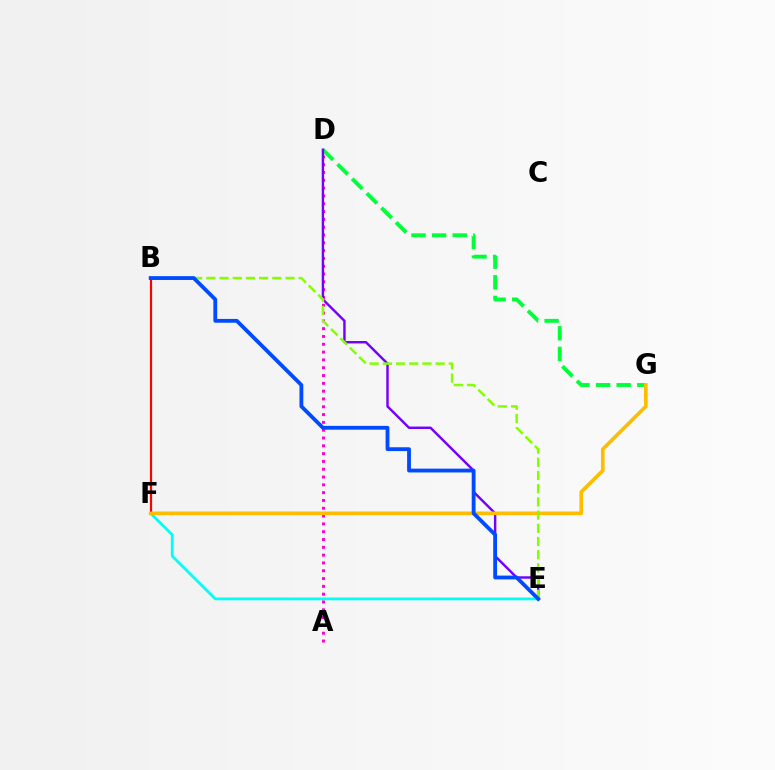{('E', 'F'): [{'color': '#00fff6', 'line_style': 'solid', 'thickness': 2.01}], ('A', 'D'): [{'color': '#ff00cf', 'line_style': 'dotted', 'thickness': 2.12}], ('D', 'G'): [{'color': '#00ff39', 'line_style': 'dashed', 'thickness': 2.8}], ('D', 'E'): [{'color': '#7200ff', 'line_style': 'solid', 'thickness': 1.75}], ('B', 'F'): [{'color': '#ff0000', 'line_style': 'solid', 'thickness': 1.57}], ('F', 'G'): [{'color': '#ffbd00', 'line_style': 'solid', 'thickness': 2.64}], ('B', 'E'): [{'color': '#84ff00', 'line_style': 'dashed', 'thickness': 1.79}, {'color': '#004bff', 'line_style': 'solid', 'thickness': 2.75}]}